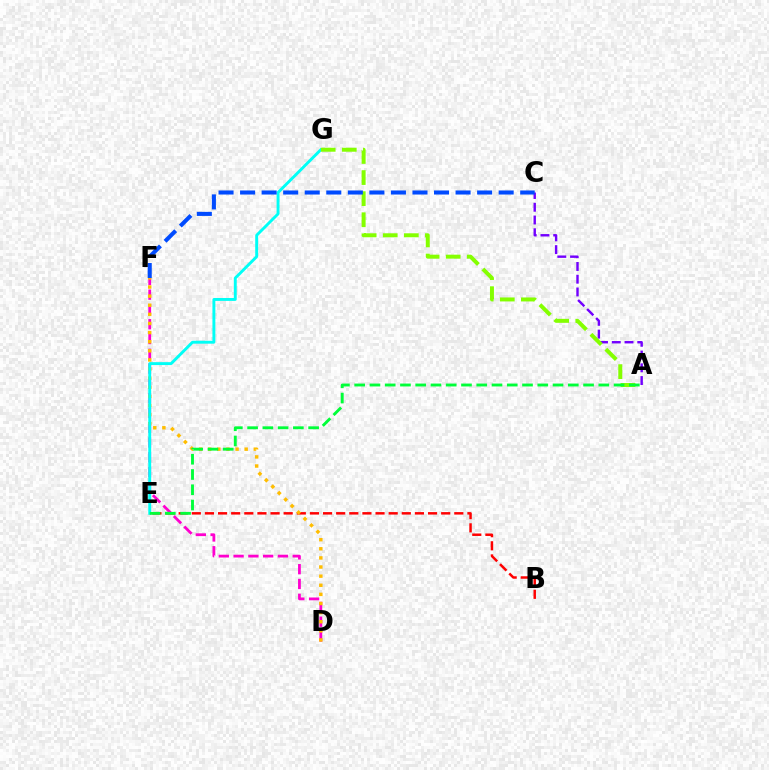{('D', 'F'): [{'color': '#ff00cf', 'line_style': 'dashed', 'thickness': 2.01}, {'color': '#ffbd00', 'line_style': 'dotted', 'thickness': 2.48}], ('A', 'C'): [{'color': '#7200ff', 'line_style': 'dashed', 'thickness': 1.73}], ('B', 'E'): [{'color': '#ff0000', 'line_style': 'dashed', 'thickness': 1.78}], ('E', 'G'): [{'color': '#00fff6', 'line_style': 'solid', 'thickness': 2.09}], ('A', 'G'): [{'color': '#84ff00', 'line_style': 'dashed', 'thickness': 2.86}], ('C', 'F'): [{'color': '#004bff', 'line_style': 'dashed', 'thickness': 2.93}], ('A', 'E'): [{'color': '#00ff39', 'line_style': 'dashed', 'thickness': 2.07}]}